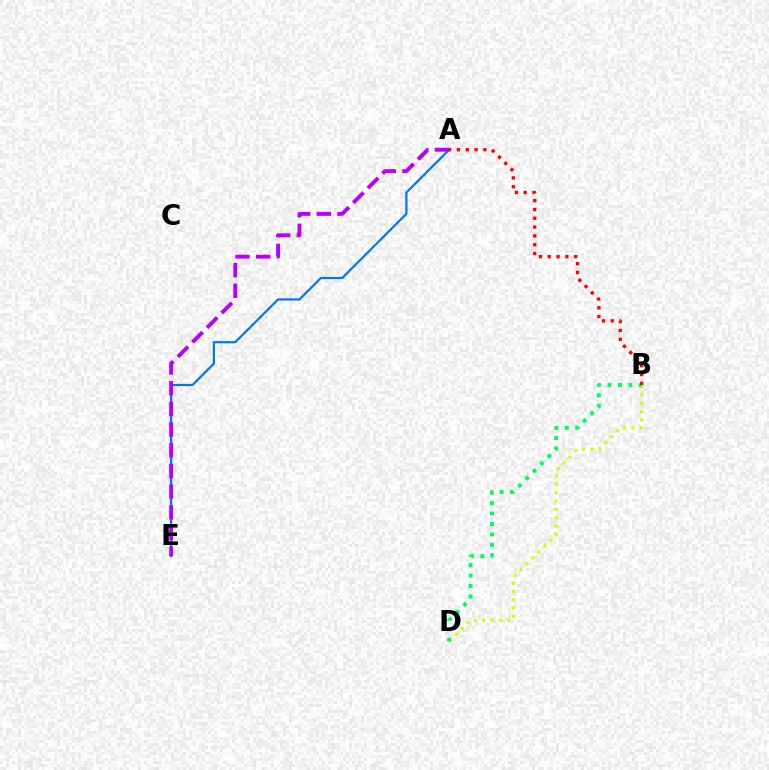{('A', 'E'): [{'color': '#0074ff', 'line_style': 'solid', 'thickness': 1.58}, {'color': '#b900ff', 'line_style': 'dashed', 'thickness': 2.81}], ('B', 'D'): [{'color': '#d1ff00', 'line_style': 'dotted', 'thickness': 2.26}, {'color': '#00ff5c', 'line_style': 'dotted', 'thickness': 2.83}], ('A', 'B'): [{'color': '#ff0000', 'line_style': 'dotted', 'thickness': 2.4}]}